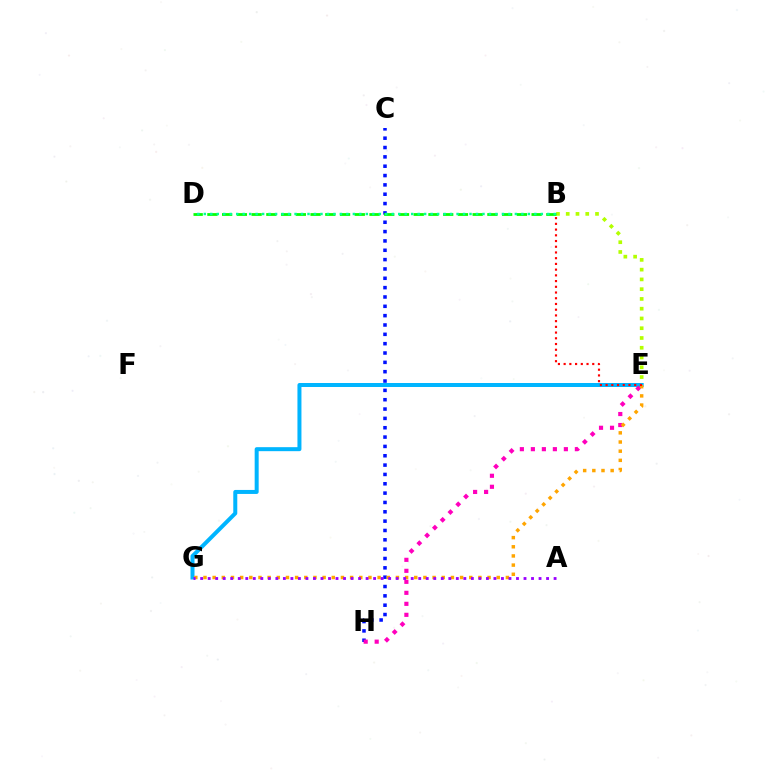{('C', 'H'): [{'color': '#0010ff', 'line_style': 'dotted', 'thickness': 2.54}], ('E', 'G'): [{'color': '#00b5ff', 'line_style': 'solid', 'thickness': 2.88}, {'color': '#ffa500', 'line_style': 'dotted', 'thickness': 2.49}], ('E', 'H'): [{'color': '#ff00bd', 'line_style': 'dotted', 'thickness': 2.99}], ('B', 'E'): [{'color': '#b3ff00', 'line_style': 'dotted', 'thickness': 2.65}, {'color': '#ff0000', 'line_style': 'dotted', 'thickness': 1.55}], ('A', 'G'): [{'color': '#9b00ff', 'line_style': 'dotted', 'thickness': 2.04}], ('B', 'D'): [{'color': '#08ff00', 'line_style': 'dashed', 'thickness': 2.0}, {'color': '#00ff9d', 'line_style': 'dotted', 'thickness': 1.76}]}